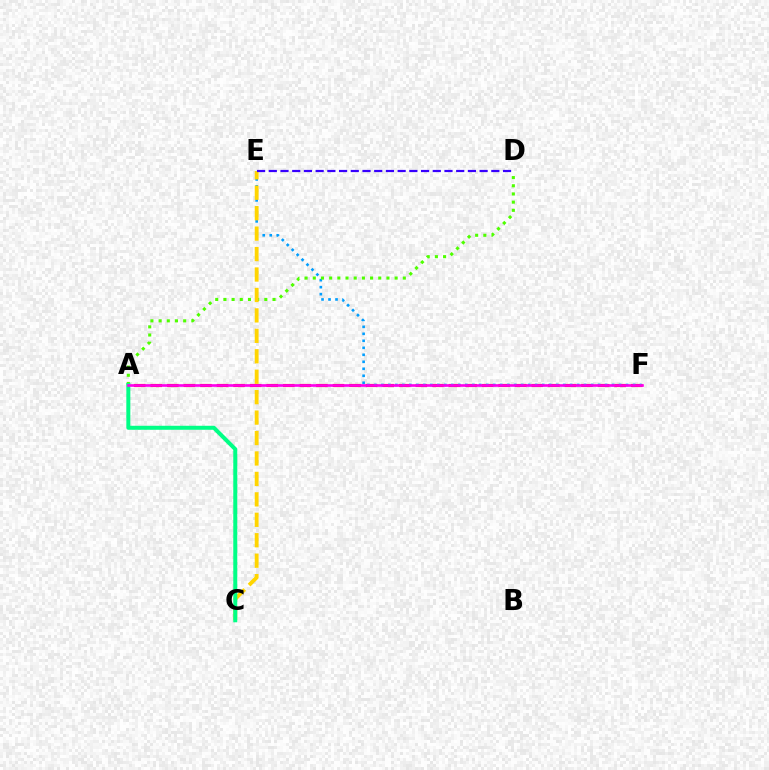{('A', 'F'): [{'color': '#ff0000', 'line_style': 'dashed', 'thickness': 2.25}, {'color': '#ff00ed', 'line_style': 'solid', 'thickness': 1.9}], ('E', 'F'): [{'color': '#009eff', 'line_style': 'dotted', 'thickness': 1.9}], ('A', 'D'): [{'color': '#4fff00', 'line_style': 'dotted', 'thickness': 2.22}], ('C', 'E'): [{'color': '#ffd500', 'line_style': 'dashed', 'thickness': 2.78}], ('A', 'C'): [{'color': '#00ff86', 'line_style': 'solid', 'thickness': 2.88}], ('D', 'E'): [{'color': '#3700ff', 'line_style': 'dashed', 'thickness': 1.59}]}